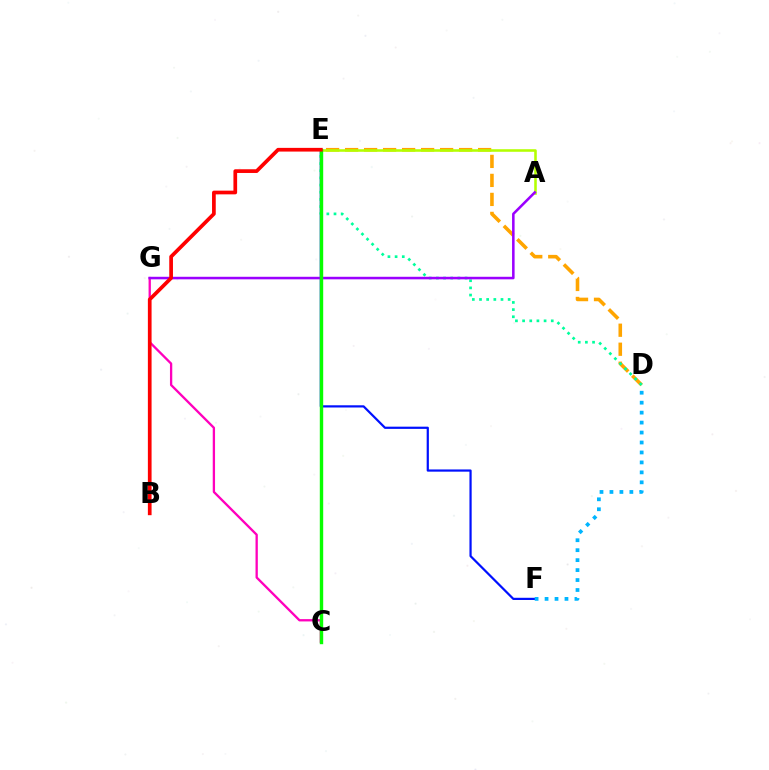{('E', 'F'): [{'color': '#0010ff', 'line_style': 'solid', 'thickness': 1.59}], ('D', 'F'): [{'color': '#00b5ff', 'line_style': 'dotted', 'thickness': 2.71}], ('D', 'E'): [{'color': '#ffa500', 'line_style': 'dashed', 'thickness': 2.58}, {'color': '#00ff9d', 'line_style': 'dotted', 'thickness': 1.95}], ('A', 'E'): [{'color': '#b3ff00', 'line_style': 'solid', 'thickness': 1.84}], ('C', 'G'): [{'color': '#ff00bd', 'line_style': 'solid', 'thickness': 1.66}], ('A', 'G'): [{'color': '#9b00ff', 'line_style': 'solid', 'thickness': 1.83}], ('C', 'E'): [{'color': '#08ff00', 'line_style': 'solid', 'thickness': 2.45}], ('B', 'E'): [{'color': '#ff0000', 'line_style': 'solid', 'thickness': 2.67}]}